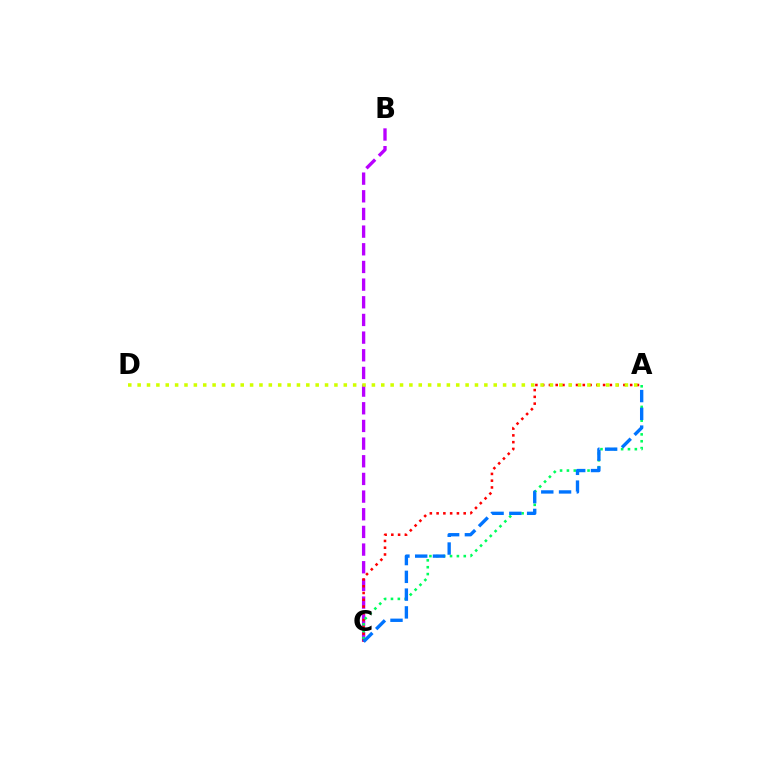{('B', 'C'): [{'color': '#b900ff', 'line_style': 'dashed', 'thickness': 2.4}], ('A', 'C'): [{'color': '#ff0000', 'line_style': 'dotted', 'thickness': 1.84}, {'color': '#00ff5c', 'line_style': 'dotted', 'thickness': 1.87}, {'color': '#0074ff', 'line_style': 'dashed', 'thickness': 2.41}], ('A', 'D'): [{'color': '#d1ff00', 'line_style': 'dotted', 'thickness': 2.55}]}